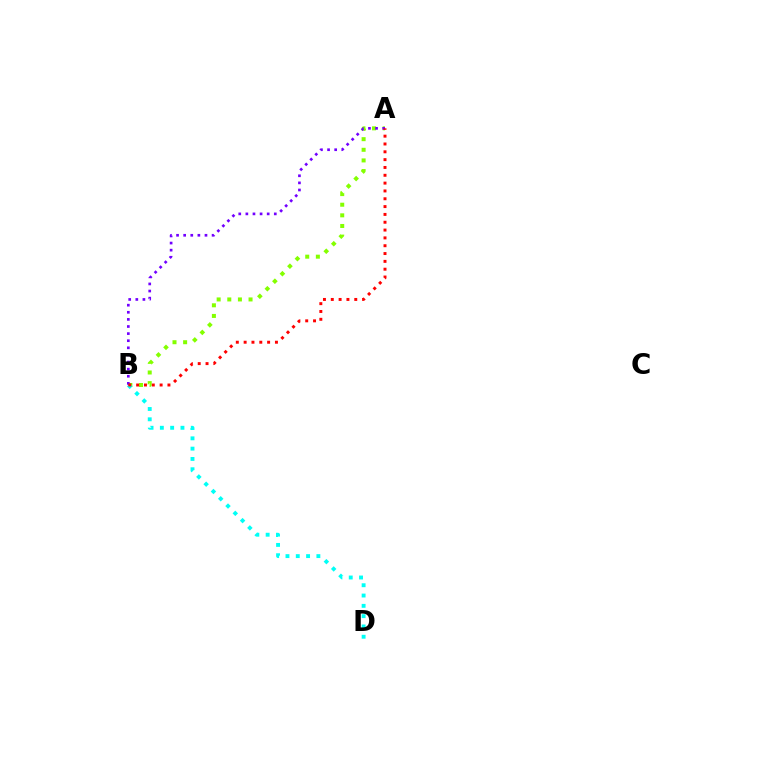{('A', 'B'): [{'color': '#84ff00', 'line_style': 'dotted', 'thickness': 2.89}, {'color': '#7200ff', 'line_style': 'dotted', 'thickness': 1.93}, {'color': '#ff0000', 'line_style': 'dotted', 'thickness': 2.13}], ('B', 'D'): [{'color': '#00fff6', 'line_style': 'dotted', 'thickness': 2.8}]}